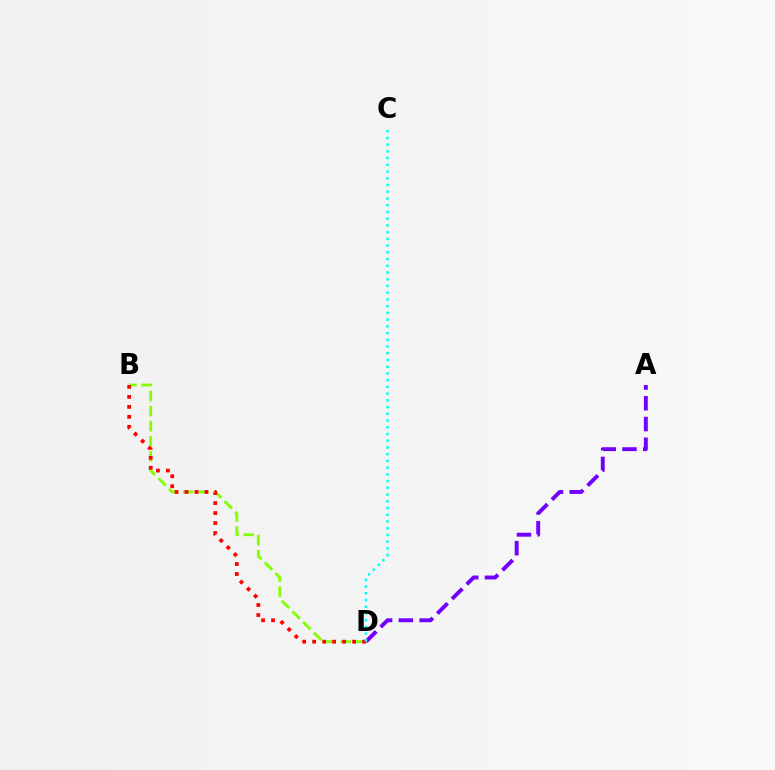{('B', 'D'): [{'color': '#84ff00', 'line_style': 'dashed', 'thickness': 2.05}, {'color': '#ff0000', 'line_style': 'dotted', 'thickness': 2.71}], ('A', 'D'): [{'color': '#7200ff', 'line_style': 'dashed', 'thickness': 2.82}], ('C', 'D'): [{'color': '#00fff6', 'line_style': 'dotted', 'thickness': 1.83}]}